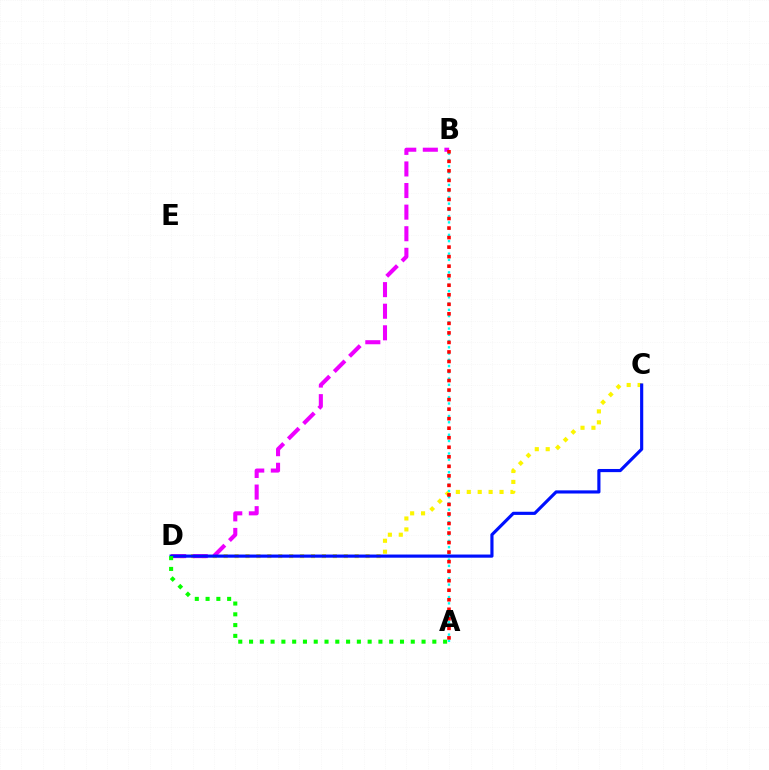{('C', 'D'): [{'color': '#fcf500', 'line_style': 'dotted', 'thickness': 2.97}, {'color': '#0010ff', 'line_style': 'solid', 'thickness': 2.27}], ('B', 'D'): [{'color': '#ee00ff', 'line_style': 'dashed', 'thickness': 2.93}], ('A', 'B'): [{'color': '#00fff6', 'line_style': 'dotted', 'thickness': 1.7}, {'color': '#ff0000', 'line_style': 'dotted', 'thickness': 2.59}], ('A', 'D'): [{'color': '#08ff00', 'line_style': 'dotted', 'thickness': 2.93}]}